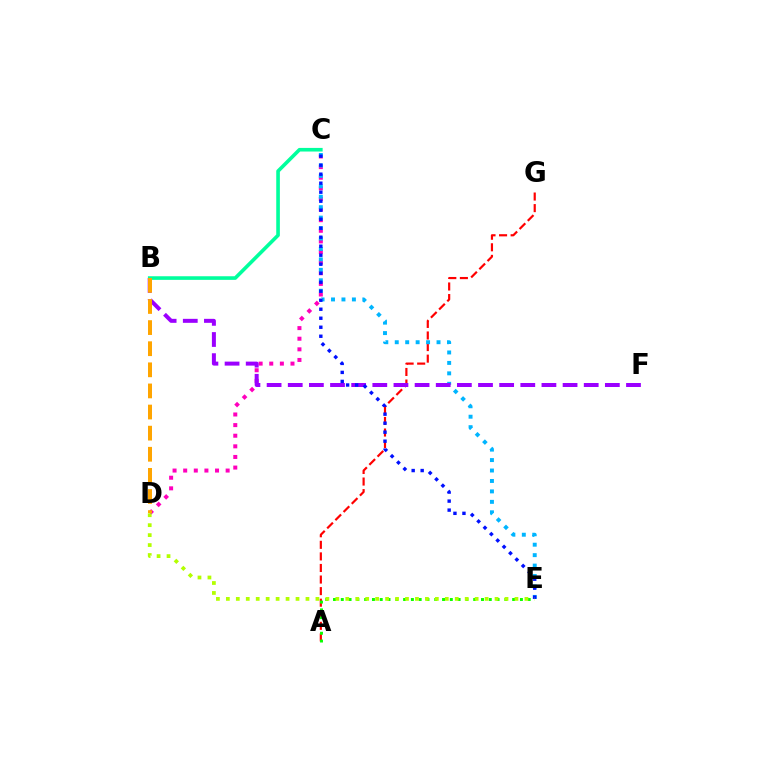{('C', 'D'): [{'color': '#ff00bd', 'line_style': 'dotted', 'thickness': 2.88}], ('A', 'G'): [{'color': '#ff0000', 'line_style': 'dashed', 'thickness': 1.57}], ('B', 'C'): [{'color': '#00ff9d', 'line_style': 'solid', 'thickness': 2.6}], ('C', 'E'): [{'color': '#00b5ff', 'line_style': 'dotted', 'thickness': 2.84}, {'color': '#0010ff', 'line_style': 'dotted', 'thickness': 2.45}], ('B', 'F'): [{'color': '#9b00ff', 'line_style': 'dashed', 'thickness': 2.87}], ('A', 'E'): [{'color': '#08ff00', 'line_style': 'dotted', 'thickness': 2.12}], ('B', 'D'): [{'color': '#ffa500', 'line_style': 'dashed', 'thickness': 2.87}], ('D', 'E'): [{'color': '#b3ff00', 'line_style': 'dotted', 'thickness': 2.7}]}